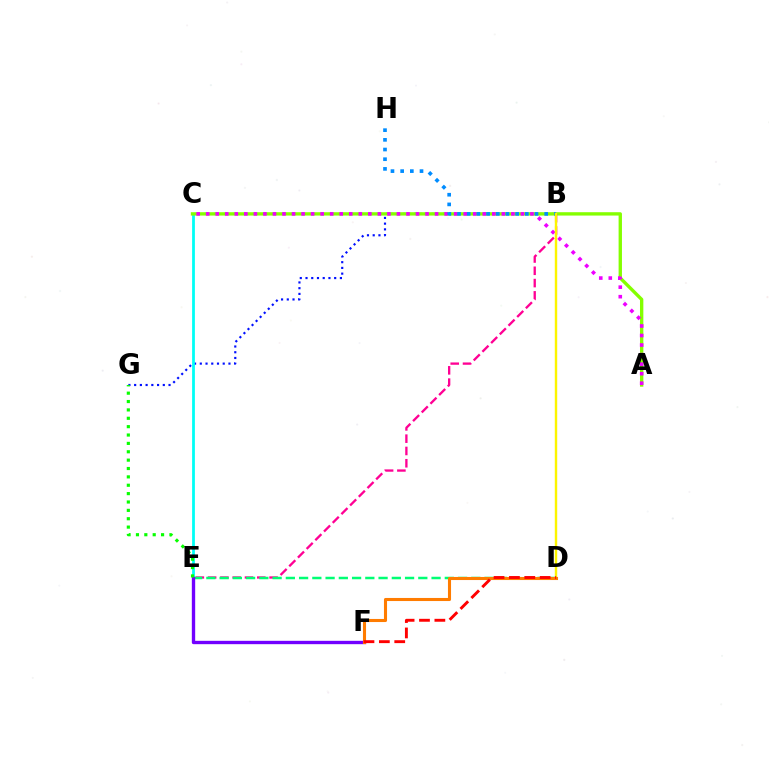{('B', 'G'): [{'color': '#0010ff', 'line_style': 'dotted', 'thickness': 1.56}], ('C', 'E'): [{'color': '#00fff6', 'line_style': 'solid', 'thickness': 2.0}], ('A', 'C'): [{'color': '#84ff00', 'line_style': 'solid', 'thickness': 2.42}, {'color': '#ee00ff', 'line_style': 'dotted', 'thickness': 2.59}], ('B', 'E'): [{'color': '#ff0094', 'line_style': 'dashed', 'thickness': 1.67}], ('B', 'H'): [{'color': '#008cff', 'line_style': 'dotted', 'thickness': 2.63}], ('D', 'E'): [{'color': '#00ff74', 'line_style': 'dashed', 'thickness': 1.8}], ('E', 'F'): [{'color': '#7200ff', 'line_style': 'solid', 'thickness': 2.41}], ('B', 'D'): [{'color': '#fcf500', 'line_style': 'solid', 'thickness': 1.73}], ('D', 'F'): [{'color': '#ff7c00', 'line_style': 'solid', 'thickness': 2.22}, {'color': '#ff0000', 'line_style': 'dashed', 'thickness': 2.09}], ('E', 'G'): [{'color': '#08ff00', 'line_style': 'dotted', 'thickness': 2.27}]}